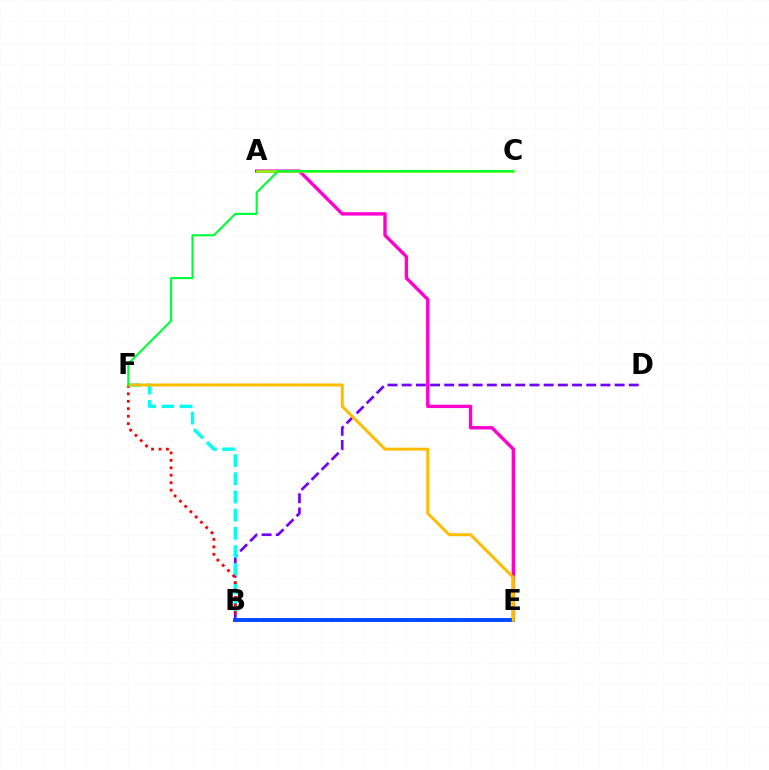{('A', 'E'): [{'color': '#ff00cf', 'line_style': 'solid', 'thickness': 2.43}], ('B', 'D'): [{'color': '#7200ff', 'line_style': 'dashed', 'thickness': 1.93}], ('A', 'C'): [{'color': '#84ff00', 'line_style': 'solid', 'thickness': 1.91}], ('B', 'F'): [{'color': '#00fff6', 'line_style': 'dashed', 'thickness': 2.47}], ('E', 'F'): [{'color': '#ff0000', 'line_style': 'dotted', 'thickness': 2.02}, {'color': '#ffbd00', 'line_style': 'solid', 'thickness': 2.16}], ('B', 'E'): [{'color': '#004bff', 'line_style': 'solid', 'thickness': 2.81}], ('C', 'F'): [{'color': '#00ff39', 'line_style': 'solid', 'thickness': 1.53}]}